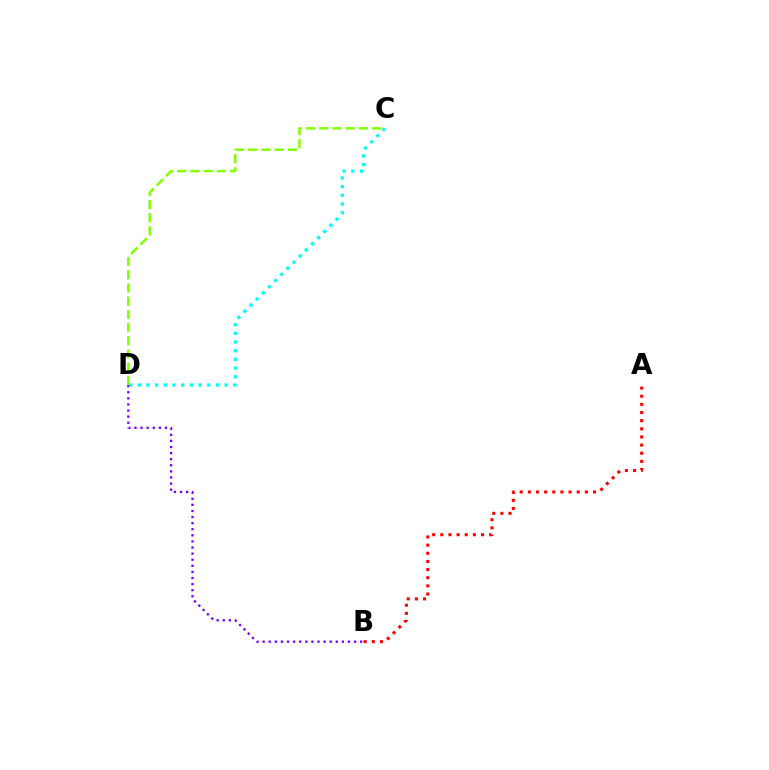{('A', 'B'): [{'color': '#ff0000', 'line_style': 'dotted', 'thickness': 2.21}], ('B', 'D'): [{'color': '#7200ff', 'line_style': 'dotted', 'thickness': 1.66}], ('C', 'D'): [{'color': '#84ff00', 'line_style': 'dashed', 'thickness': 1.79}, {'color': '#00fff6', 'line_style': 'dotted', 'thickness': 2.36}]}